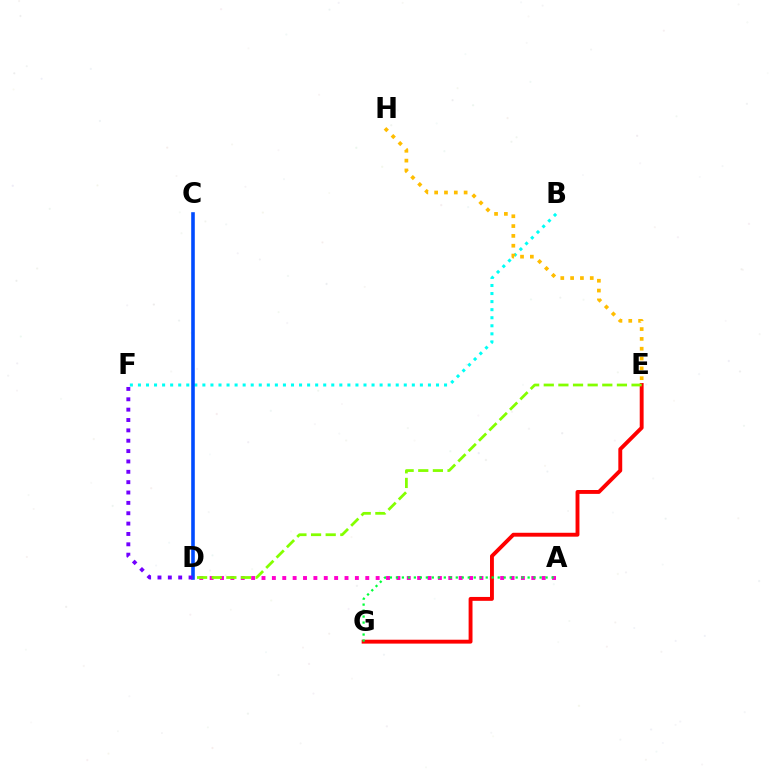{('A', 'D'): [{'color': '#ff00cf', 'line_style': 'dotted', 'thickness': 2.82}], ('E', 'G'): [{'color': '#ff0000', 'line_style': 'solid', 'thickness': 2.8}], ('B', 'F'): [{'color': '#00fff6', 'line_style': 'dotted', 'thickness': 2.19}], ('C', 'D'): [{'color': '#004bff', 'line_style': 'solid', 'thickness': 2.59}], ('E', 'H'): [{'color': '#ffbd00', 'line_style': 'dotted', 'thickness': 2.67}], ('D', 'E'): [{'color': '#84ff00', 'line_style': 'dashed', 'thickness': 1.99}], ('A', 'G'): [{'color': '#00ff39', 'line_style': 'dotted', 'thickness': 1.63}], ('D', 'F'): [{'color': '#7200ff', 'line_style': 'dotted', 'thickness': 2.81}]}